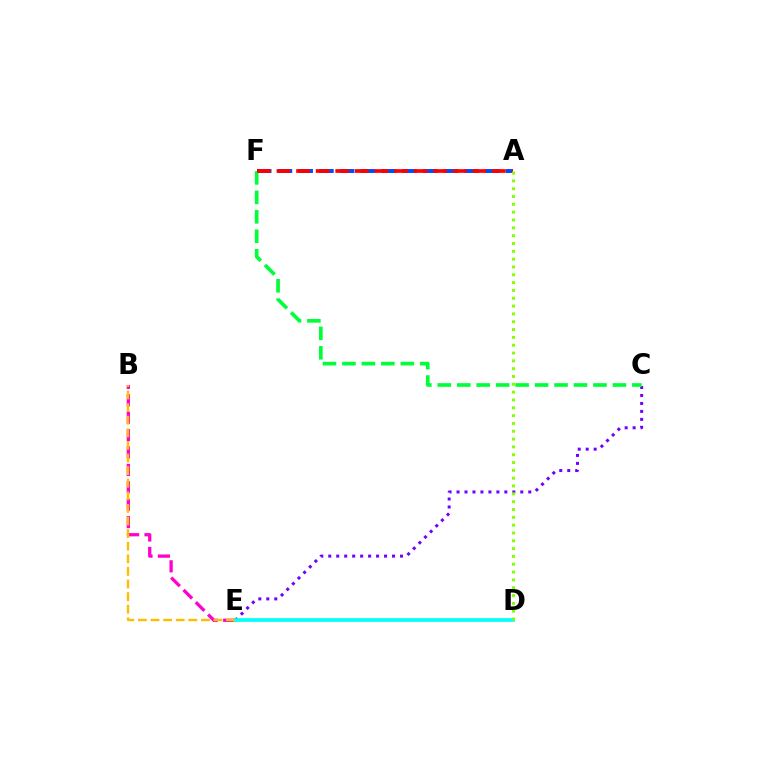{('B', 'E'): [{'color': '#ff00cf', 'line_style': 'dashed', 'thickness': 2.36}, {'color': '#ffbd00', 'line_style': 'dashed', 'thickness': 1.71}], ('A', 'F'): [{'color': '#004bff', 'line_style': 'dashed', 'thickness': 2.82}, {'color': '#ff0000', 'line_style': 'dashed', 'thickness': 2.66}], ('C', 'E'): [{'color': '#7200ff', 'line_style': 'dotted', 'thickness': 2.17}], ('D', 'E'): [{'color': '#00fff6', 'line_style': 'solid', 'thickness': 2.64}], ('C', 'F'): [{'color': '#00ff39', 'line_style': 'dashed', 'thickness': 2.64}], ('A', 'D'): [{'color': '#84ff00', 'line_style': 'dotted', 'thickness': 2.13}]}